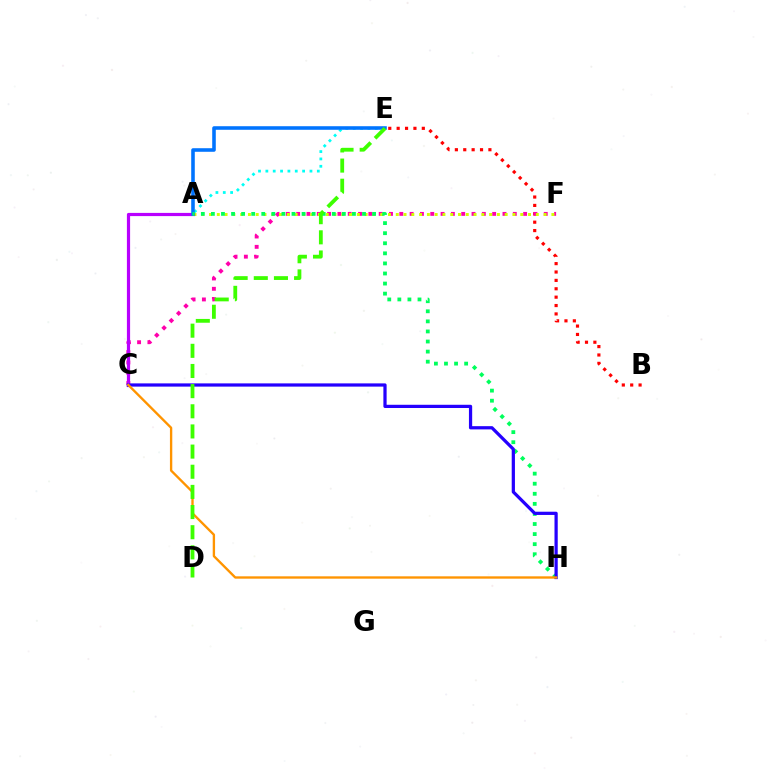{('B', 'E'): [{'color': '#ff0000', 'line_style': 'dotted', 'thickness': 2.28}], ('C', 'F'): [{'color': '#ff00ac', 'line_style': 'dotted', 'thickness': 2.8}], ('A', 'F'): [{'color': '#d1ff00', 'line_style': 'dotted', 'thickness': 2.11}], ('A', 'C'): [{'color': '#b900ff', 'line_style': 'solid', 'thickness': 2.3}], ('A', 'E'): [{'color': '#00fff6', 'line_style': 'dotted', 'thickness': 2.0}, {'color': '#0074ff', 'line_style': 'solid', 'thickness': 2.57}], ('A', 'H'): [{'color': '#00ff5c', 'line_style': 'dotted', 'thickness': 2.74}], ('C', 'H'): [{'color': '#2500ff', 'line_style': 'solid', 'thickness': 2.33}, {'color': '#ff9400', 'line_style': 'solid', 'thickness': 1.69}], ('D', 'E'): [{'color': '#3dff00', 'line_style': 'dashed', 'thickness': 2.74}]}